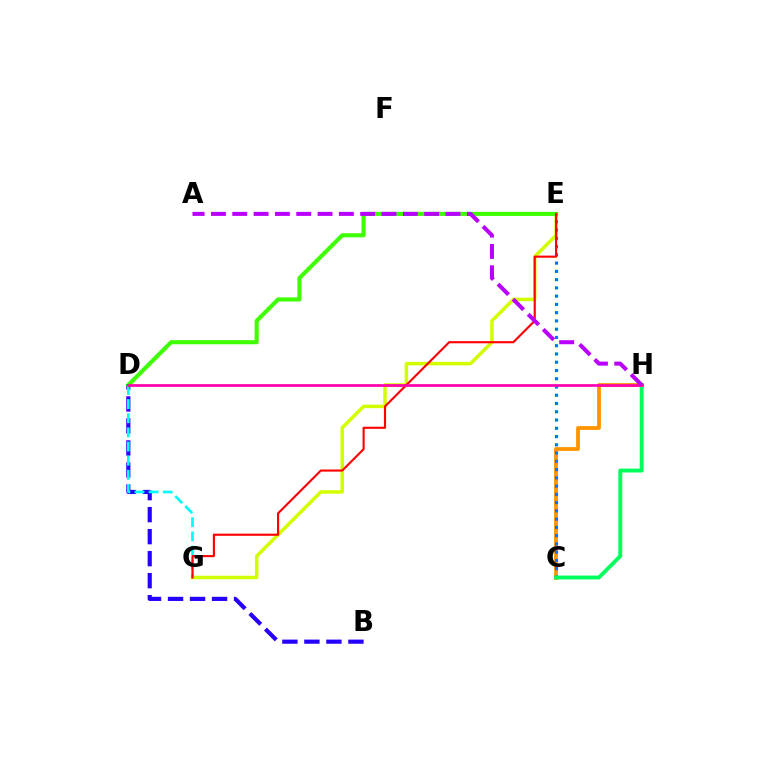{('E', 'G'): [{'color': '#d1ff00', 'line_style': 'solid', 'thickness': 2.53}, {'color': '#ff0000', 'line_style': 'solid', 'thickness': 1.53}], ('B', 'D'): [{'color': '#2500ff', 'line_style': 'dashed', 'thickness': 2.99}], ('D', 'G'): [{'color': '#00fff6', 'line_style': 'dashed', 'thickness': 1.92}], ('D', 'E'): [{'color': '#3dff00', 'line_style': 'solid', 'thickness': 2.95}], ('C', 'H'): [{'color': '#ff9400', 'line_style': 'solid', 'thickness': 2.74}, {'color': '#00ff5c', 'line_style': 'solid', 'thickness': 2.8}], ('C', 'E'): [{'color': '#0074ff', 'line_style': 'dotted', 'thickness': 2.24}], ('D', 'H'): [{'color': '#ff00ac', 'line_style': 'solid', 'thickness': 1.96}], ('A', 'H'): [{'color': '#b900ff', 'line_style': 'dashed', 'thickness': 2.9}]}